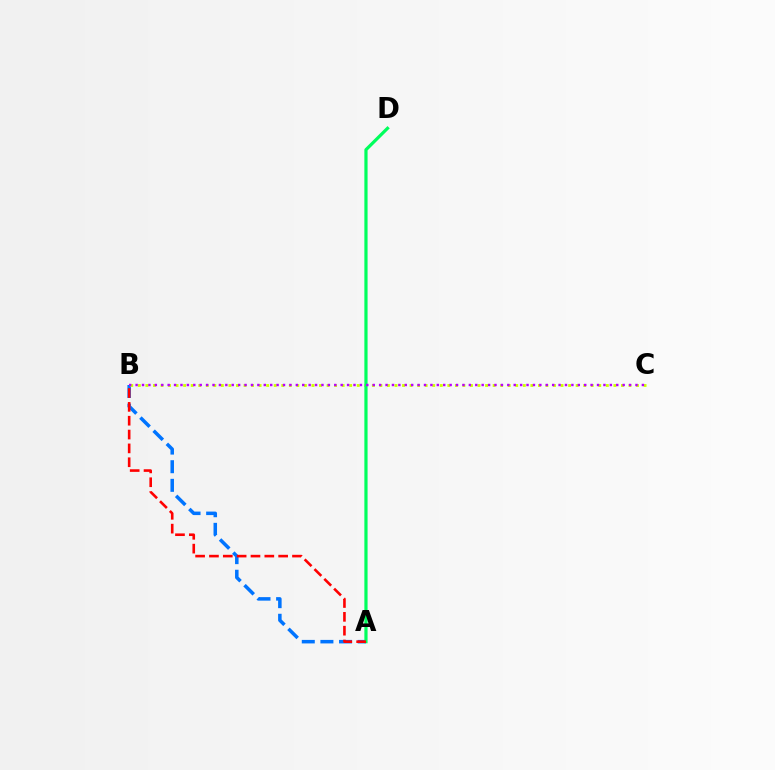{('A', 'B'): [{'color': '#0074ff', 'line_style': 'dashed', 'thickness': 2.53}, {'color': '#ff0000', 'line_style': 'dashed', 'thickness': 1.88}], ('B', 'C'): [{'color': '#d1ff00', 'line_style': 'dotted', 'thickness': 2.05}, {'color': '#b900ff', 'line_style': 'dotted', 'thickness': 1.74}], ('A', 'D'): [{'color': '#00ff5c', 'line_style': 'solid', 'thickness': 2.31}]}